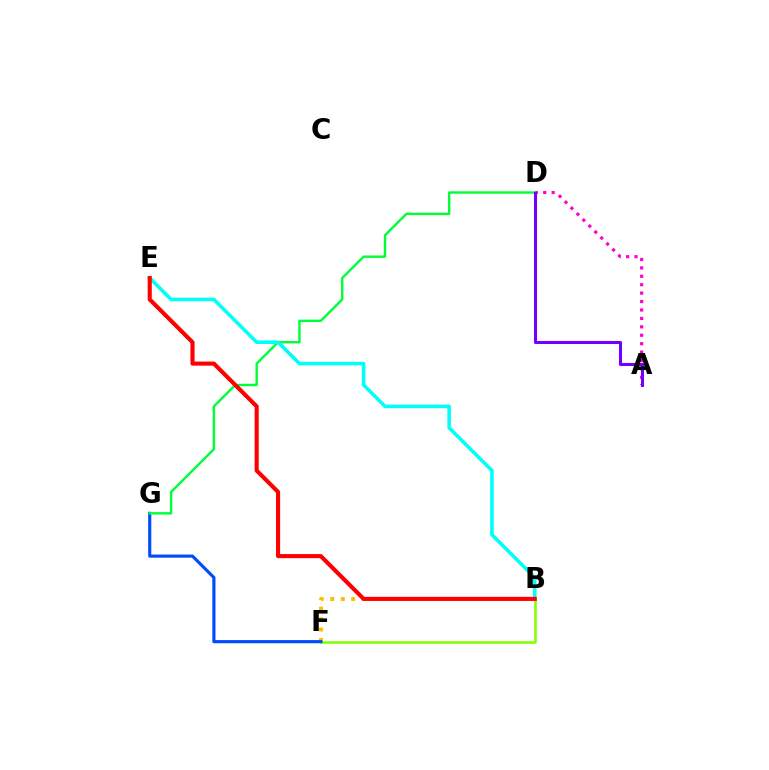{('B', 'F'): [{'color': '#ffbd00', 'line_style': 'dotted', 'thickness': 2.84}, {'color': '#84ff00', 'line_style': 'solid', 'thickness': 1.85}], ('A', 'D'): [{'color': '#ff00cf', 'line_style': 'dotted', 'thickness': 2.29}, {'color': '#7200ff', 'line_style': 'solid', 'thickness': 2.19}], ('F', 'G'): [{'color': '#004bff', 'line_style': 'solid', 'thickness': 2.26}], ('D', 'G'): [{'color': '#00ff39', 'line_style': 'solid', 'thickness': 1.74}], ('B', 'E'): [{'color': '#00fff6', 'line_style': 'solid', 'thickness': 2.58}, {'color': '#ff0000', 'line_style': 'solid', 'thickness': 2.96}]}